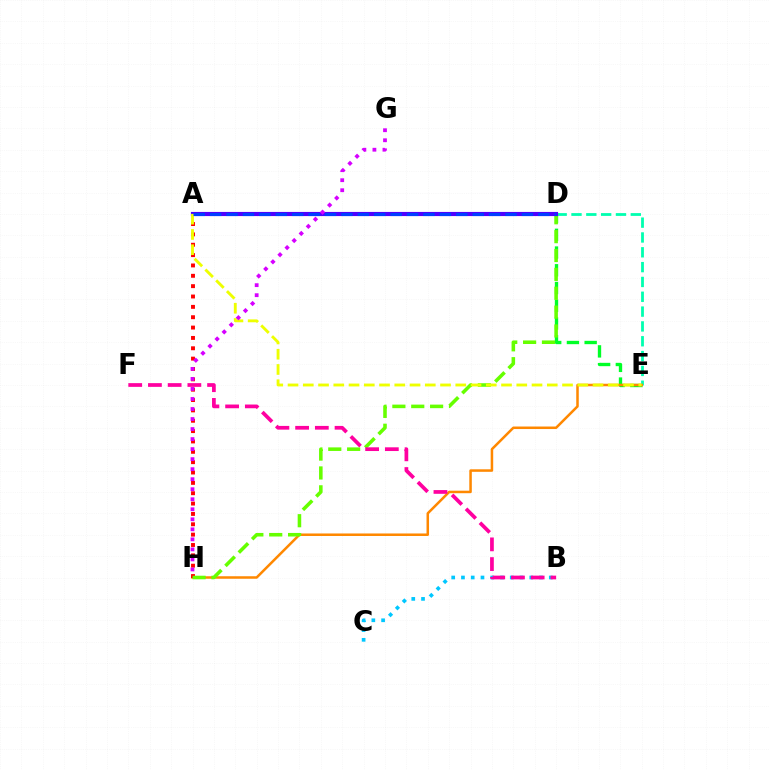{('D', 'E'): [{'color': '#00ff27', 'line_style': 'dashed', 'thickness': 2.41}, {'color': '#00ffaf', 'line_style': 'dashed', 'thickness': 2.01}], ('B', 'C'): [{'color': '#00c7ff', 'line_style': 'dotted', 'thickness': 2.65}], ('E', 'H'): [{'color': '#ff8800', 'line_style': 'solid', 'thickness': 1.81}], ('A', 'H'): [{'color': '#ff0000', 'line_style': 'dotted', 'thickness': 2.81}], ('D', 'H'): [{'color': '#66ff00', 'line_style': 'dashed', 'thickness': 2.56}], ('A', 'D'): [{'color': '#4f00ff', 'line_style': 'solid', 'thickness': 2.98}, {'color': '#003fff', 'line_style': 'dashed', 'thickness': 2.23}], ('B', 'F'): [{'color': '#ff00a0', 'line_style': 'dashed', 'thickness': 2.68}], ('A', 'E'): [{'color': '#eeff00', 'line_style': 'dashed', 'thickness': 2.07}], ('G', 'H'): [{'color': '#d600ff', 'line_style': 'dotted', 'thickness': 2.72}]}